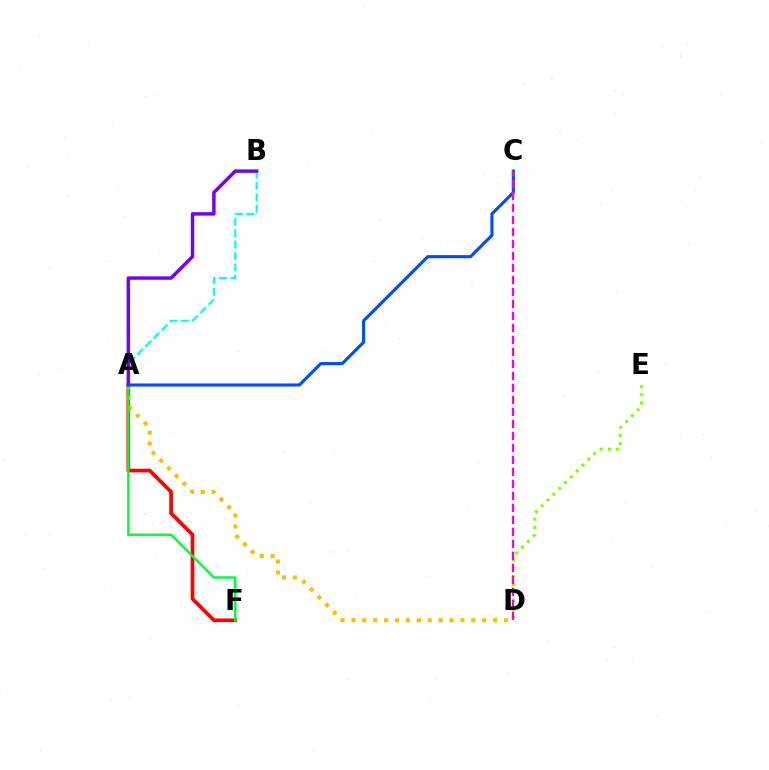{('D', 'E'): [{'color': '#84ff00', 'line_style': 'dotted', 'thickness': 2.24}], ('A', 'F'): [{'color': '#ff0000', 'line_style': 'solid', 'thickness': 2.65}, {'color': '#00ff39', 'line_style': 'solid', 'thickness': 1.77}], ('A', 'D'): [{'color': '#ffbd00', 'line_style': 'dotted', 'thickness': 2.96}], ('A', 'B'): [{'color': '#00fff6', 'line_style': 'dashed', 'thickness': 1.55}, {'color': '#7200ff', 'line_style': 'solid', 'thickness': 2.48}], ('A', 'C'): [{'color': '#004bff', 'line_style': 'solid', 'thickness': 2.22}], ('C', 'D'): [{'color': '#ff00cf', 'line_style': 'dashed', 'thickness': 1.63}]}